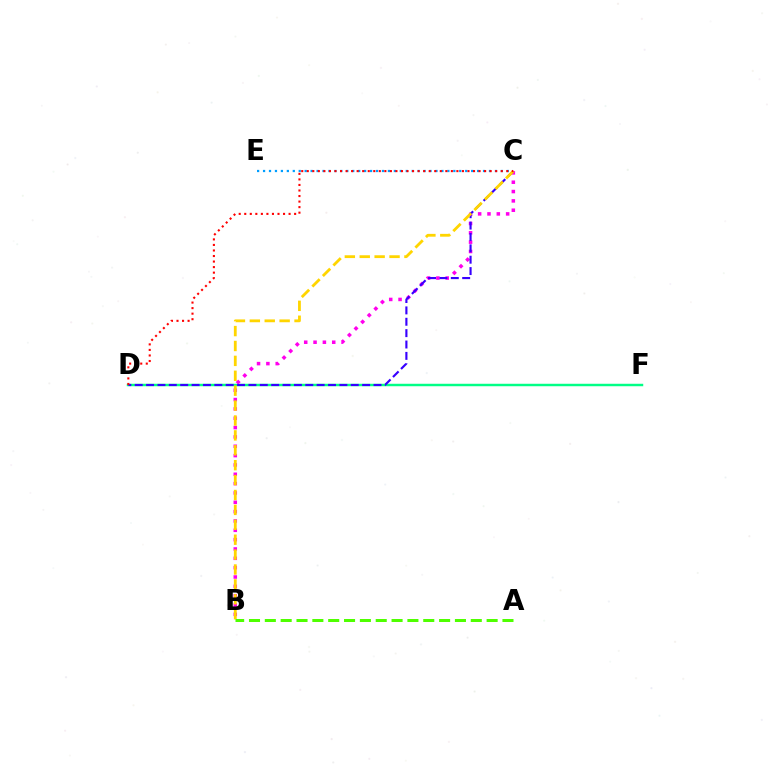{('D', 'F'): [{'color': '#00ff86', 'line_style': 'solid', 'thickness': 1.77}], ('C', 'E'): [{'color': '#009eff', 'line_style': 'dotted', 'thickness': 1.62}], ('B', 'C'): [{'color': '#ff00ed', 'line_style': 'dotted', 'thickness': 2.54}, {'color': '#ffd500', 'line_style': 'dashed', 'thickness': 2.02}], ('C', 'D'): [{'color': '#3700ff', 'line_style': 'dashed', 'thickness': 1.54}, {'color': '#ff0000', 'line_style': 'dotted', 'thickness': 1.51}], ('A', 'B'): [{'color': '#4fff00', 'line_style': 'dashed', 'thickness': 2.15}]}